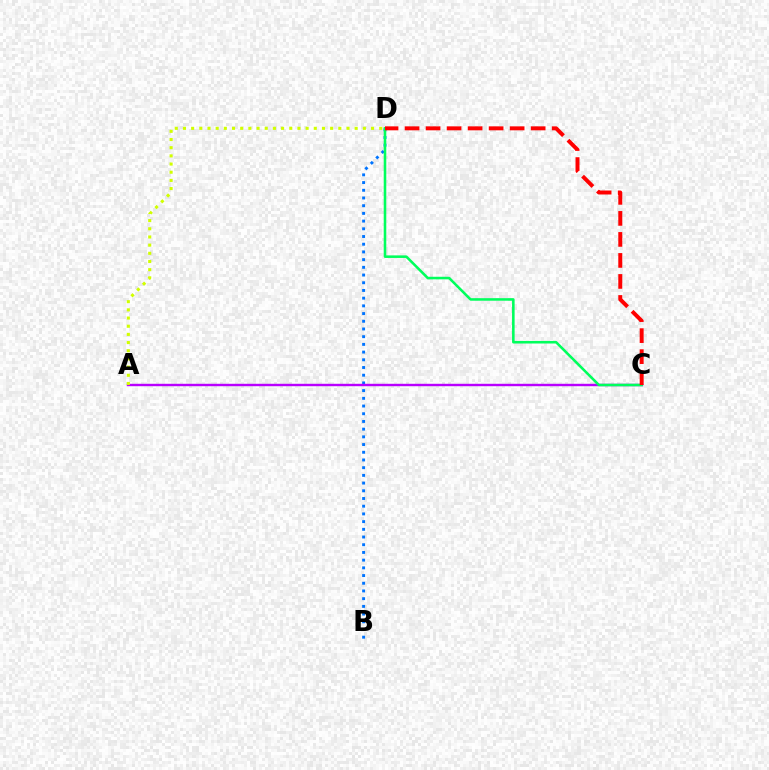{('B', 'D'): [{'color': '#0074ff', 'line_style': 'dotted', 'thickness': 2.09}], ('A', 'C'): [{'color': '#b900ff', 'line_style': 'solid', 'thickness': 1.74}], ('C', 'D'): [{'color': '#00ff5c', 'line_style': 'solid', 'thickness': 1.85}, {'color': '#ff0000', 'line_style': 'dashed', 'thickness': 2.86}], ('A', 'D'): [{'color': '#d1ff00', 'line_style': 'dotted', 'thickness': 2.22}]}